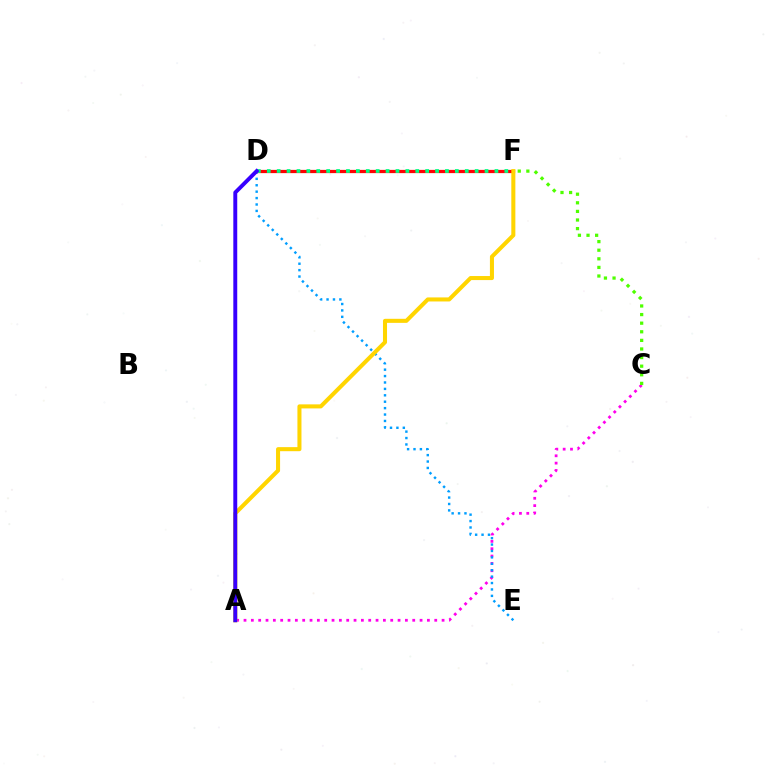{('A', 'C'): [{'color': '#ff00ed', 'line_style': 'dotted', 'thickness': 1.99}], ('D', 'E'): [{'color': '#009eff', 'line_style': 'dotted', 'thickness': 1.74}], ('D', 'F'): [{'color': '#ff0000', 'line_style': 'solid', 'thickness': 2.32}, {'color': '#00ff86', 'line_style': 'dotted', 'thickness': 2.69}], ('A', 'F'): [{'color': '#ffd500', 'line_style': 'solid', 'thickness': 2.92}], ('C', 'F'): [{'color': '#4fff00', 'line_style': 'dotted', 'thickness': 2.34}], ('A', 'D'): [{'color': '#3700ff', 'line_style': 'solid', 'thickness': 2.82}]}